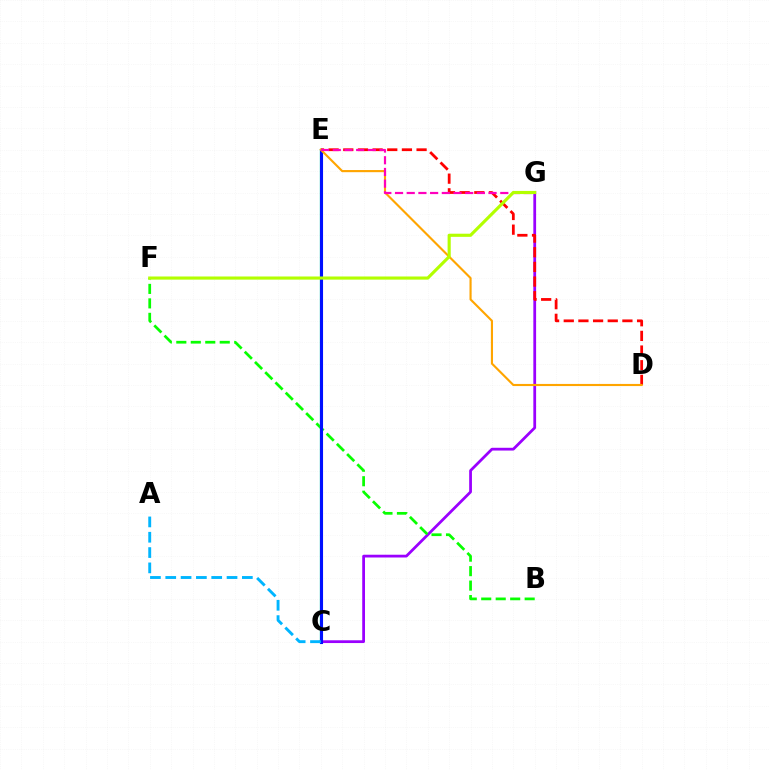{('C', 'G'): [{'color': '#9b00ff', 'line_style': 'solid', 'thickness': 1.99}], ('B', 'F'): [{'color': '#08ff00', 'line_style': 'dashed', 'thickness': 1.97}], ('C', 'E'): [{'color': '#00ff9d', 'line_style': 'solid', 'thickness': 1.63}, {'color': '#0010ff', 'line_style': 'solid', 'thickness': 2.23}], ('D', 'E'): [{'color': '#ff0000', 'line_style': 'dashed', 'thickness': 1.99}, {'color': '#ffa500', 'line_style': 'solid', 'thickness': 1.54}], ('A', 'C'): [{'color': '#00b5ff', 'line_style': 'dashed', 'thickness': 2.08}], ('E', 'G'): [{'color': '#ff00bd', 'line_style': 'dashed', 'thickness': 1.59}], ('F', 'G'): [{'color': '#b3ff00', 'line_style': 'solid', 'thickness': 2.26}]}